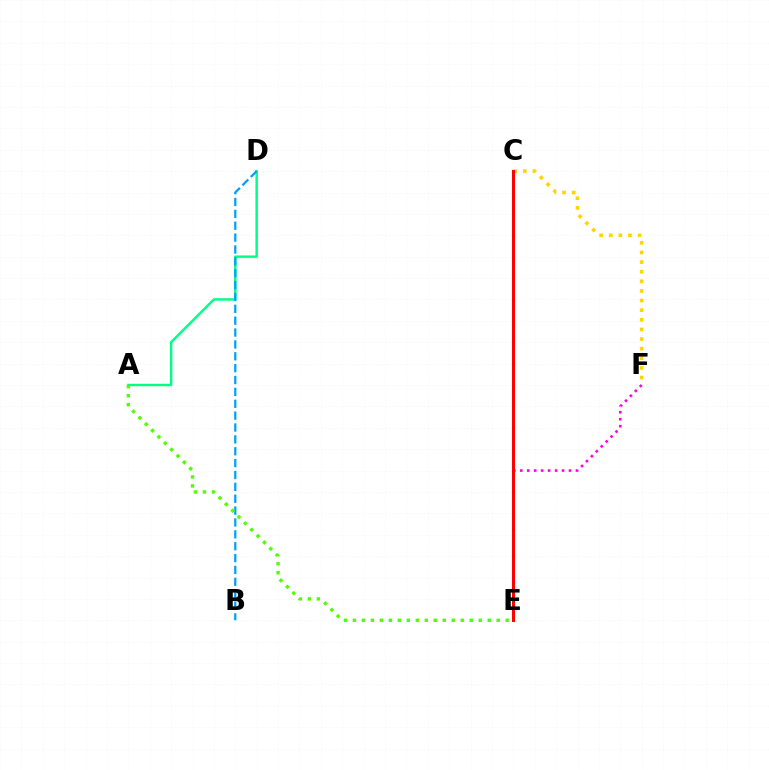{('C', 'E'): [{'color': '#3700ff', 'line_style': 'solid', 'thickness': 2.0}, {'color': '#ff0000', 'line_style': 'solid', 'thickness': 2.19}], ('A', 'D'): [{'color': '#00ff86', 'line_style': 'solid', 'thickness': 1.76}], ('E', 'F'): [{'color': '#ff00ed', 'line_style': 'dotted', 'thickness': 1.89}], ('B', 'D'): [{'color': '#009eff', 'line_style': 'dashed', 'thickness': 1.61}], ('C', 'F'): [{'color': '#ffd500', 'line_style': 'dotted', 'thickness': 2.61}], ('A', 'E'): [{'color': '#4fff00', 'line_style': 'dotted', 'thickness': 2.44}]}